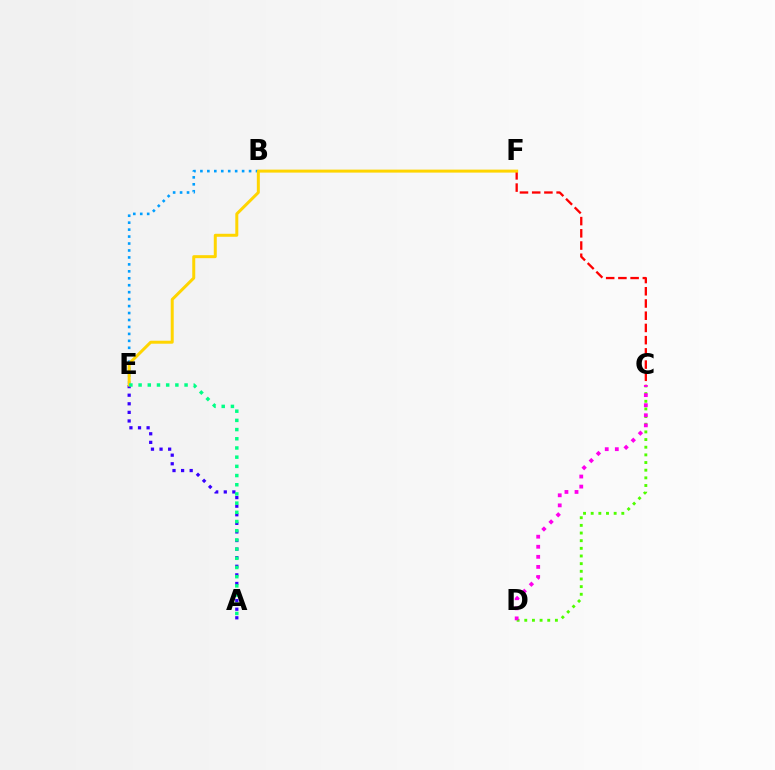{('C', 'F'): [{'color': '#ff0000', 'line_style': 'dashed', 'thickness': 1.66}], ('B', 'E'): [{'color': '#009eff', 'line_style': 'dotted', 'thickness': 1.89}], ('A', 'E'): [{'color': '#3700ff', 'line_style': 'dotted', 'thickness': 2.33}, {'color': '#00ff86', 'line_style': 'dotted', 'thickness': 2.5}], ('C', 'D'): [{'color': '#4fff00', 'line_style': 'dotted', 'thickness': 2.08}, {'color': '#ff00ed', 'line_style': 'dotted', 'thickness': 2.74}], ('E', 'F'): [{'color': '#ffd500', 'line_style': 'solid', 'thickness': 2.16}]}